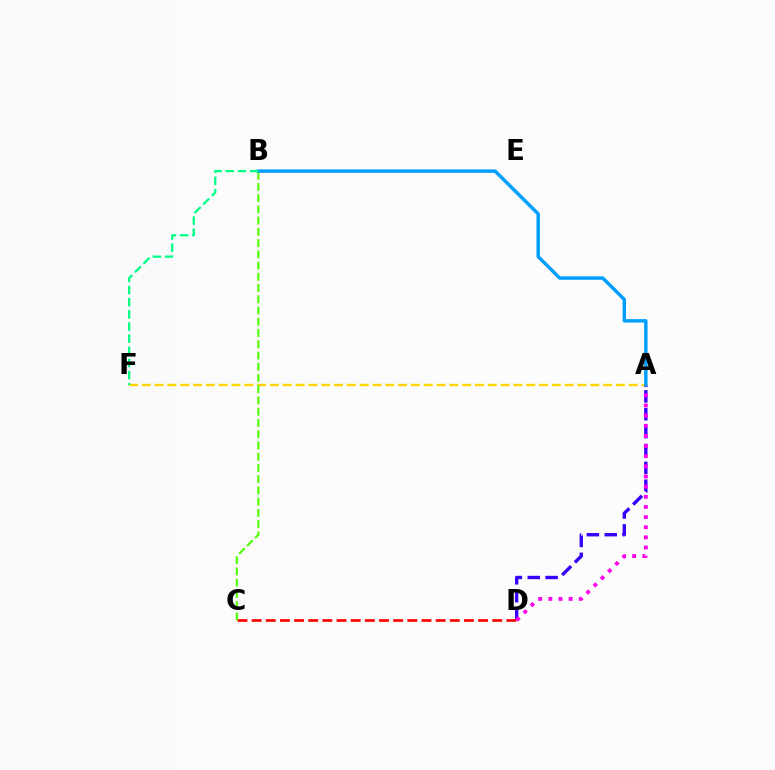{('A', 'D'): [{'color': '#3700ff', 'line_style': 'dashed', 'thickness': 2.43}, {'color': '#ff00ed', 'line_style': 'dotted', 'thickness': 2.76}], ('C', 'D'): [{'color': '#ff0000', 'line_style': 'dashed', 'thickness': 1.92}], ('A', 'F'): [{'color': '#ffd500', 'line_style': 'dashed', 'thickness': 1.74}], ('B', 'C'): [{'color': '#4fff00', 'line_style': 'dashed', 'thickness': 1.53}], ('A', 'B'): [{'color': '#009eff', 'line_style': 'solid', 'thickness': 2.47}], ('B', 'F'): [{'color': '#00ff86', 'line_style': 'dashed', 'thickness': 1.65}]}